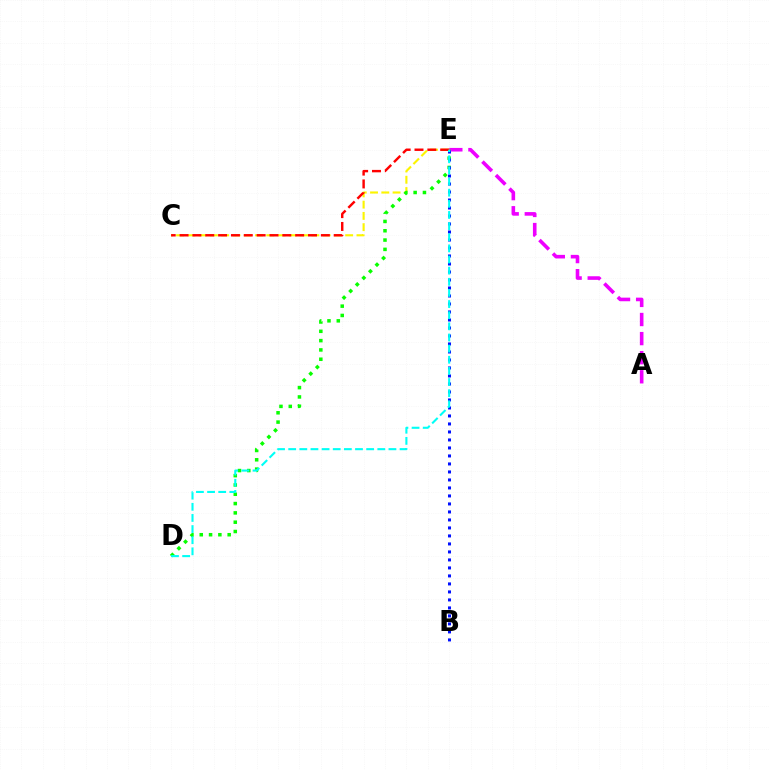{('A', 'E'): [{'color': '#ee00ff', 'line_style': 'dashed', 'thickness': 2.59}], ('C', 'E'): [{'color': '#fcf500', 'line_style': 'dashed', 'thickness': 1.53}, {'color': '#ff0000', 'line_style': 'dashed', 'thickness': 1.74}], ('D', 'E'): [{'color': '#08ff00', 'line_style': 'dotted', 'thickness': 2.53}, {'color': '#00fff6', 'line_style': 'dashed', 'thickness': 1.51}], ('B', 'E'): [{'color': '#0010ff', 'line_style': 'dotted', 'thickness': 2.17}]}